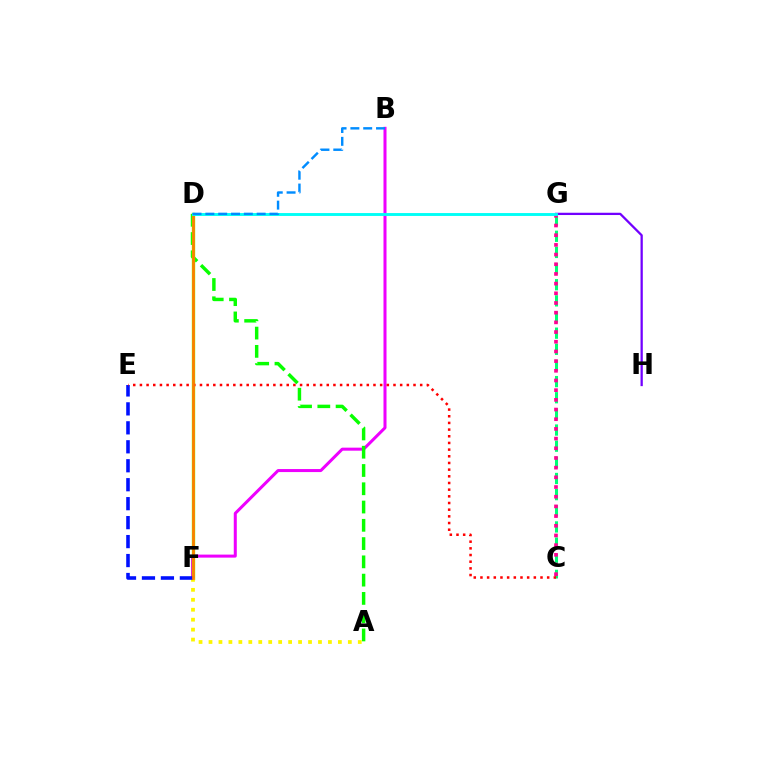{('B', 'F'): [{'color': '#ee00ff', 'line_style': 'solid', 'thickness': 2.18}], ('C', 'G'): [{'color': '#00ff74', 'line_style': 'dashed', 'thickness': 2.19}, {'color': '#ff0094', 'line_style': 'dotted', 'thickness': 2.63}], ('A', 'D'): [{'color': '#08ff00', 'line_style': 'dashed', 'thickness': 2.48}], ('D', 'F'): [{'color': '#84ff00', 'line_style': 'solid', 'thickness': 2.42}, {'color': '#ff7c00', 'line_style': 'solid', 'thickness': 1.94}], ('A', 'F'): [{'color': '#fcf500', 'line_style': 'dotted', 'thickness': 2.7}], ('E', 'F'): [{'color': '#0010ff', 'line_style': 'dashed', 'thickness': 2.58}], ('C', 'E'): [{'color': '#ff0000', 'line_style': 'dotted', 'thickness': 1.81}], ('G', 'H'): [{'color': '#7200ff', 'line_style': 'solid', 'thickness': 1.64}], ('D', 'G'): [{'color': '#00fff6', 'line_style': 'solid', 'thickness': 2.08}], ('B', 'D'): [{'color': '#008cff', 'line_style': 'dashed', 'thickness': 1.74}]}